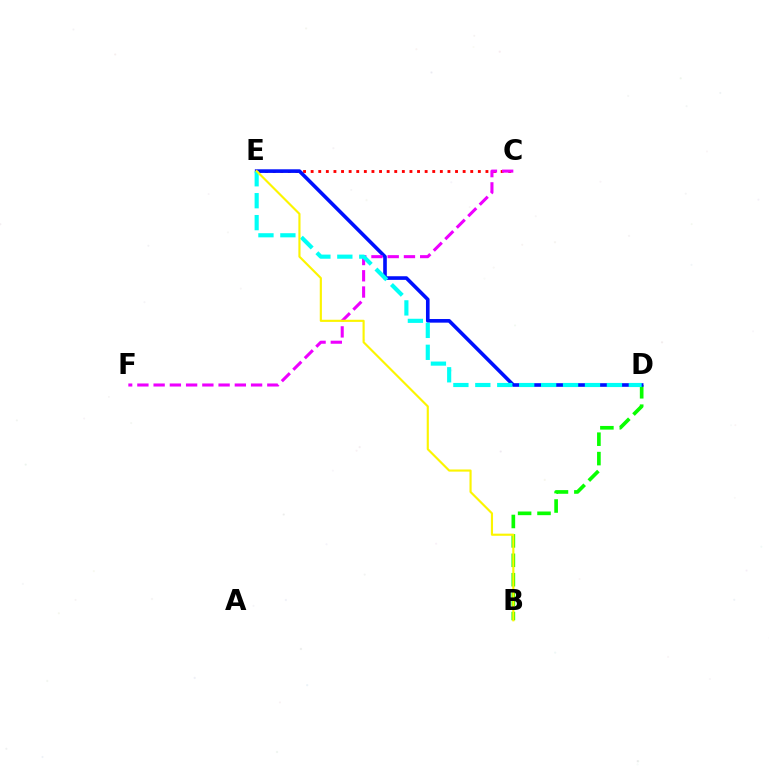{('B', 'D'): [{'color': '#08ff00', 'line_style': 'dashed', 'thickness': 2.64}], ('C', 'E'): [{'color': '#ff0000', 'line_style': 'dotted', 'thickness': 2.06}], ('D', 'E'): [{'color': '#0010ff', 'line_style': 'solid', 'thickness': 2.61}, {'color': '#00fff6', 'line_style': 'dashed', 'thickness': 2.98}], ('C', 'F'): [{'color': '#ee00ff', 'line_style': 'dashed', 'thickness': 2.21}], ('B', 'E'): [{'color': '#fcf500', 'line_style': 'solid', 'thickness': 1.54}]}